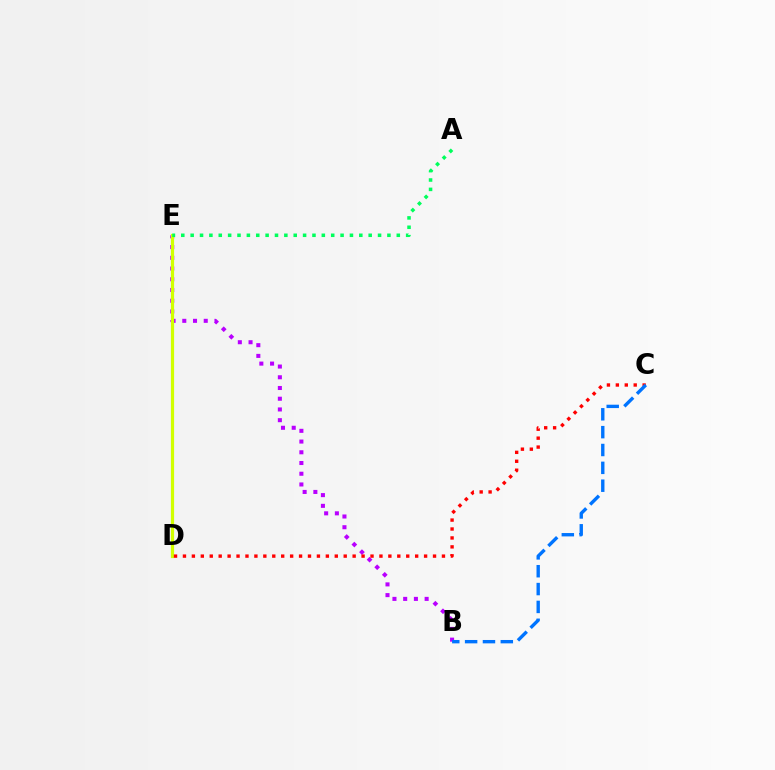{('B', 'E'): [{'color': '#b900ff', 'line_style': 'dotted', 'thickness': 2.91}], ('D', 'E'): [{'color': '#d1ff00', 'line_style': 'solid', 'thickness': 2.31}], ('A', 'E'): [{'color': '#00ff5c', 'line_style': 'dotted', 'thickness': 2.55}], ('C', 'D'): [{'color': '#ff0000', 'line_style': 'dotted', 'thickness': 2.43}], ('B', 'C'): [{'color': '#0074ff', 'line_style': 'dashed', 'thickness': 2.43}]}